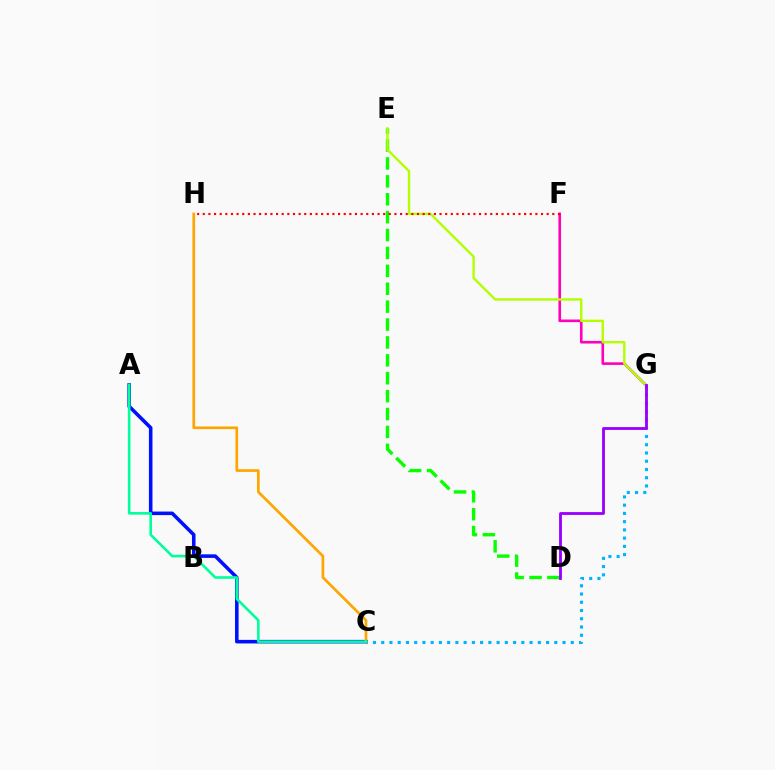{('D', 'E'): [{'color': '#08ff00', 'line_style': 'dashed', 'thickness': 2.43}], ('F', 'G'): [{'color': '#ff00bd', 'line_style': 'solid', 'thickness': 1.89}], ('A', 'C'): [{'color': '#0010ff', 'line_style': 'solid', 'thickness': 2.57}, {'color': '#00ff9d', 'line_style': 'solid', 'thickness': 1.88}], ('C', 'G'): [{'color': '#00b5ff', 'line_style': 'dotted', 'thickness': 2.24}], ('C', 'H'): [{'color': '#ffa500', 'line_style': 'solid', 'thickness': 1.93}], ('E', 'G'): [{'color': '#b3ff00', 'line_style': 'solid', 'thickness': 1.71}], ('D', 'G'): [{'color': '#9b00ff', 'line_style': 'solid', 'thickness': 2.04}], ('F', 'H'): [{'color': '#ff0000', 'line_style': 'dotted', 'thickness': 1.53}]}